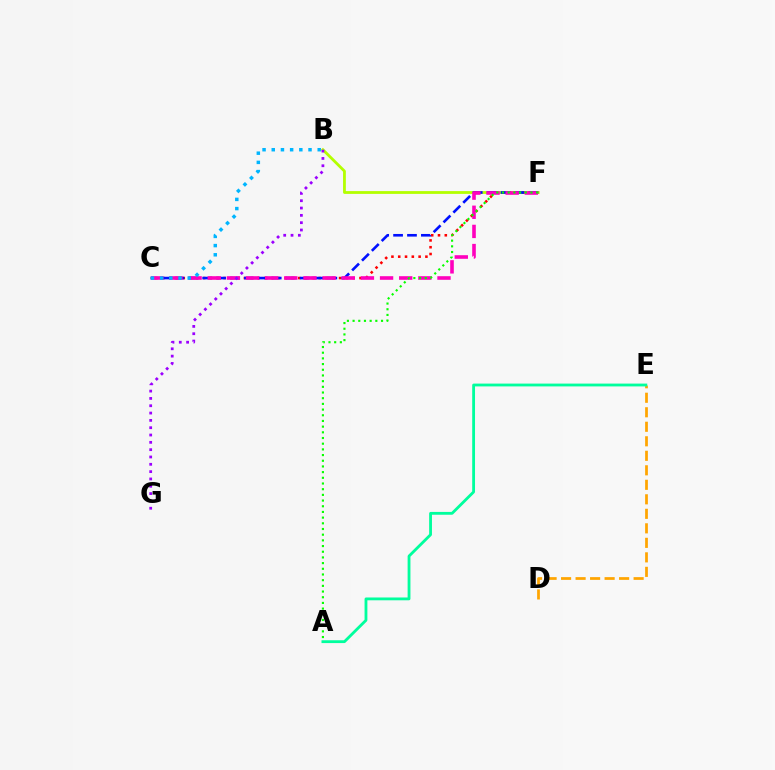{('D', 'E'): [{'color': '#ffa500', 'line_style': 'dashed', 'thickness': 1.97}], ('B', 'F'): [{'color': '#b3ff00', 'line_style': 'solid', 'thickness': 2.01}], ('C', 'F'): [{'color': '#ff0000', 'line_style': 'dotted', 'thickness': 1.85}, {'color': '#0010ff', 'line_style': 'dashed', 'thickness': 1.89}, {'color': '#ff00bd', 'line_style': 'dashed', 'thickness': 2.6}], ('A', 'F'): [{'color': '#08ff00', 'line_style': 'dotted', 'thickness': 1.55}], ('B', 'G'): [{'color': '#9b00ff', 'line_style': 'dotted', 'thickness': 1.99}], ('B', 'C'): [{'color': '#00b5ff', 'line_style': 'dotted', 'thickness': 2.5}], ('A', 'E'): [{'color': '#00ff9d', 'line_style': 'solid', 'thickness': 2.03}]}